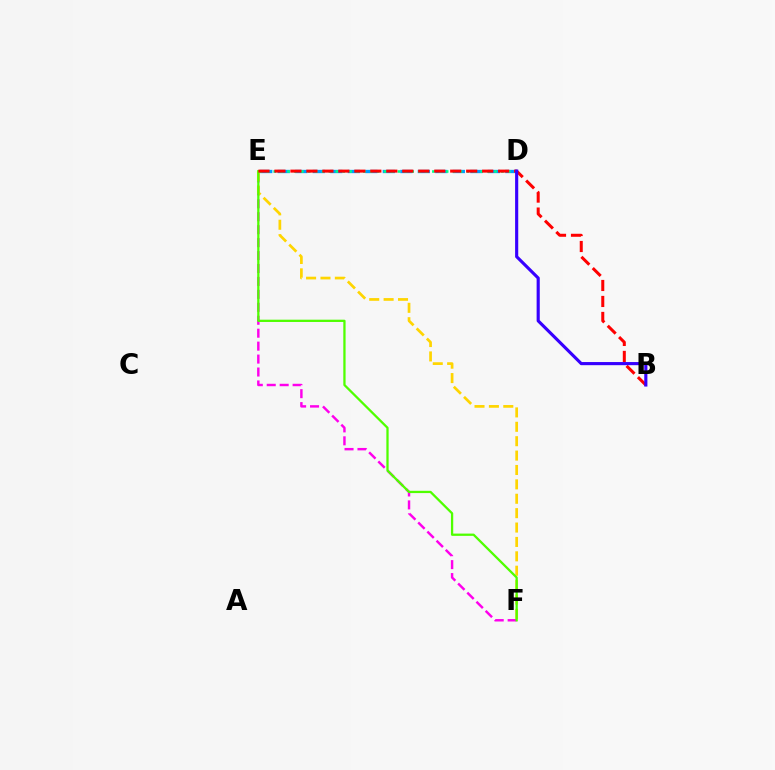{('E', 'F'): [{'color': '#ff00ed', 'line_style': 'dashed', 'thickness': 1.76}, {'color': '#ffd500', 'line_style': 'dashed', 'thickness': 1.96}, {'color': '#4fff00', 'line_style': 'solid', 'thickness': 1.64}], ('D', 'E'): [{'color': '#009eff', 'line_style': 'dashed', 'thickness': 2.38}, {'color': '#00ff86', 'line_style': 'dotted', 'thickness': 1.87}], ('B', 'E'): [{'color': '#ff0000', 'line_style': 'dashed', 'thickness': 2.17}], ('B', 'D'): [{'color': '#3700ff', 'line_style': 'solid', 'thickness': 2.26}]}